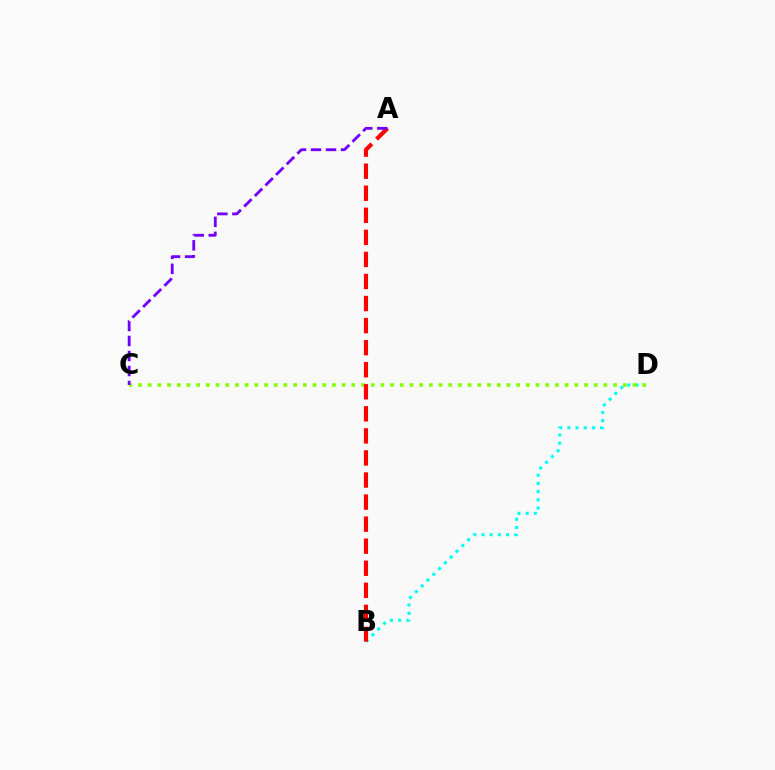{('B', 'D'): [{'color': '#00fff6', 'line_style': 'dotted', 'thickness': 2.23}], ('C', 'D'): [{'color': '#84ff00', 'line_style': 'dotted', 'thickness': 2.63}], ('A', 'B'): [{'color': '#ff0000', 'line_style': 'dashed', 'thickness': 3.0}], ('A', 'C'): [{'color': '#7200ff', 'line_style': 'dashed', 'thickness': 2.04}]}